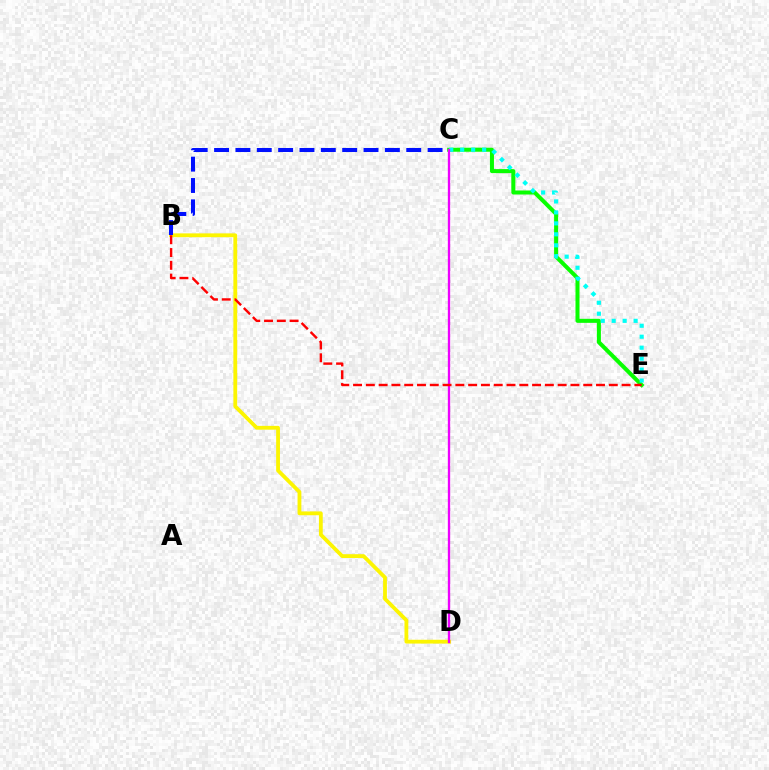{('B', 'D'): [{'color': '#fcf500', 'line_style': 'solid', 'thickness': 2.74}], ('B', 'C'): [{'color': '#0010ff', 'line_style': 'dashed', 'thickness': 2.9}], ('C', 'E'): [{'color': '#08ff00', 'line_style': 'solid', 'thickness': 2.9}, {'color': '#00fff6', 'line_style': 'dotted', 'thickness': 2.98}], ('C', 'D'): [{'color': '#ee00ff', 'line_style': 'solid', 'thickness': 1.68}], ('B', 'E'): [{'color': '#ff0000', 'line_style': 'dashed', 'thickness': 1.74}]}